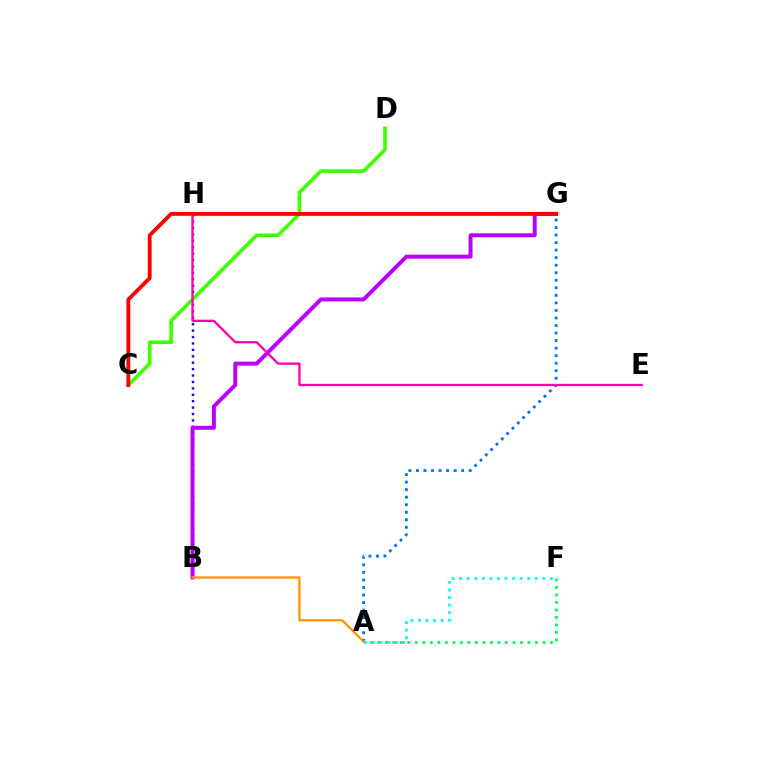{('A', 'F'): [{'color': '#00ff5c', 'line_style': 'dotted', 'thickness': 2.04}, {'color': '#00fff6', 'line_style': 'dotted', 'thickness': 2.05}], ('G', 'H'): [{'color': '#d1ff00', 'line_style': 'dotted', 'thickness': 2.49}], ('B', 'H'): [{'color': '#2500ff', 'line_style': 'dotted', 'thickness': 1.74}], ('B', 'G'): [{'color': '#b900ff', 'line_style': 'solid', 'thickness': 2.86}], ('A', 'G'): [{'color': '#0074ff', 'line_style': 'dotted', 'thickness': 2.05}], ('A', 'B'): [{'color': '#ff9400', 'line_style': 'solid', 'thickness': 1.68}], ('C', 'D'): [{'color': '#3dff00', 'line_style': 'solid', 'thickness': 2.62}], ('E', 'H'): [{'color': '#ff00ac', 'line_style': 'solid', 'thickness': 1.66}], ('C', 'G'): [{'color': '#ff0000', 'line_style': 'solid', 'thickness': 2.75}]}